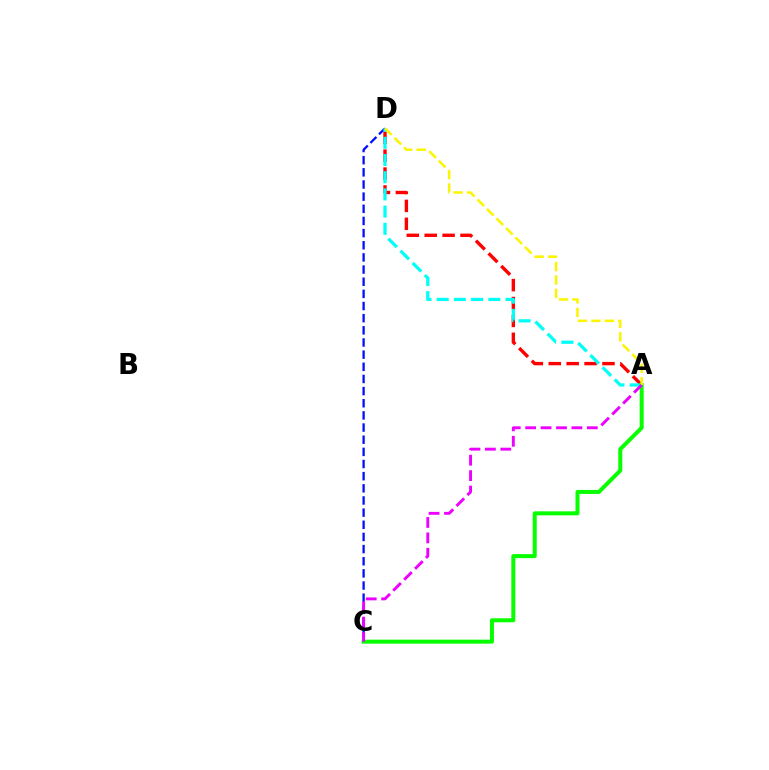{('A', 'D'): [{'color': '#ff0000', 'line_style': 'dashed', 'thickness': 2.43}, {'color': '#00fff6', 'line_style': 'dashed', 'thickness': 2.34}, {'color': '#fcf500', 'line_style': 'dashed', 'thickness': 1.83}], ('C', 'D'): [{'color': '#0010ff', 'line_style': 'dashed', 'thickness': 1.65}], ('A', 'C'): [{'color': '#08ff00', 'line_style': 'solid', 'thickness': 2.88}, {'color': '#ee00ff', 'line_style': 'dashed', 'thickness': 2.09}]}